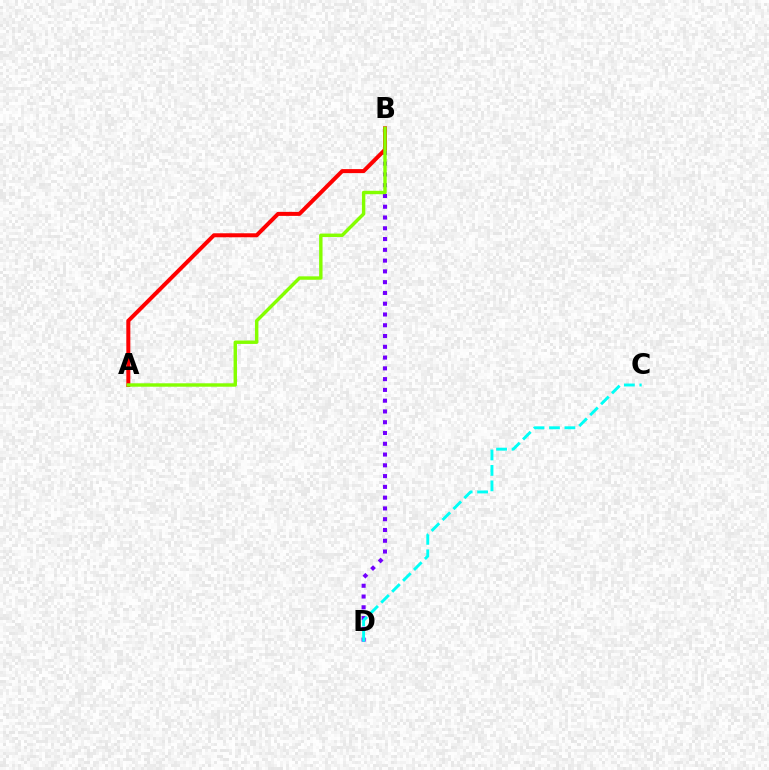{('B', 'D'): [{'color': '#7200ff', 'line_style': 'dotted', 'thickness': 2.93}], ('A', 'B'): [{'color': '#ff0000', 'line_style': 'solid', 'thickness': 2.89}, {'color': '#84ff00', 'line_style': 'solid', 'thickness': 2.46}], ('C', 'D'): [{'color': '#00fff6', 'line_style': 'dashed', 'thickness': 2.1}]}